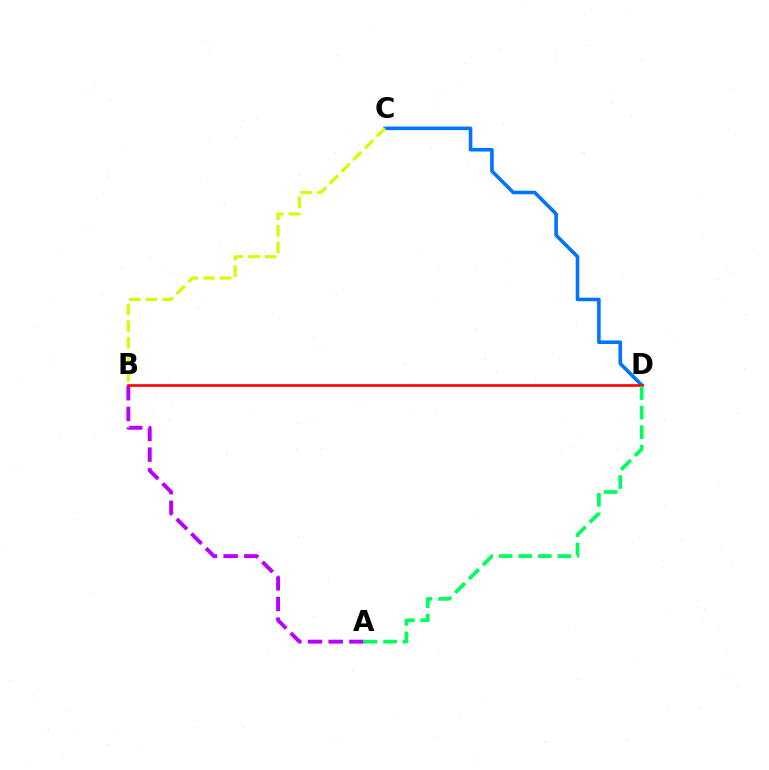{('A', 'B'): [{'color': '#b900ff', 'line_style': 'dashed', 'thickness': 2.81}], ('C', 'D'): [{'color': '#0074ff', 'line_style': 'solid', 'thickness': 2.58}], ('B', 'D'): [{'color': '#ff0000', 'line_style': 'solid', 'thickness': 1.9}], ('B', 'C'): [{'color': '#d1ff00', 'line_style': 'dashed', 'thickness': 2.26}], ('A', 'D'): [{'color': '#00ff5c', 'line_style': 'dashed', 'thickness': 2.66}]}